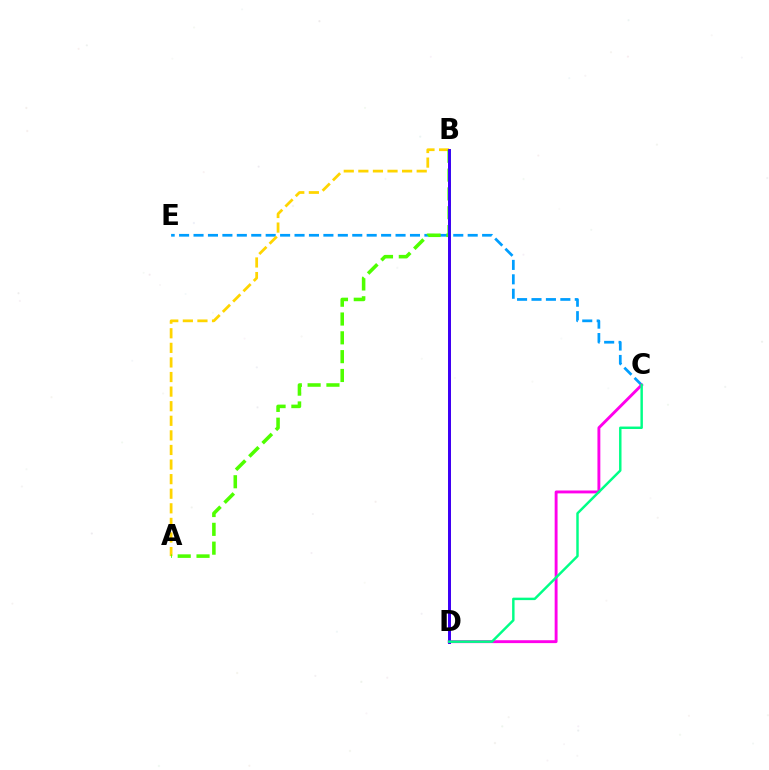{('B', 'D'): [{'color': '#ff0000', 'line_style': 'solid', 'thickness': 1.98}, {'color': '#3700ff', 'line_style': 'solid', 'thickness': 2.08}], ('C', 'E'): [{'color': '#009eff', 'line_style': 'dashed', 'thickness': 1.96}], ('A', 'B'): [{'color': '#ffd500', 'line_style': 'dashed', 'thickness': 1.98}, {'color': '#4fff00', 'line_style': 'dashed', 'thickness': 2.56}], ('C', 'D'): [{'color': '#ff00ed', 'line_style': 'solid', 'thickness': 2.08}, {'color': '#00ff86', 'line_style': 'solid', 'thickness': 1.76}]}